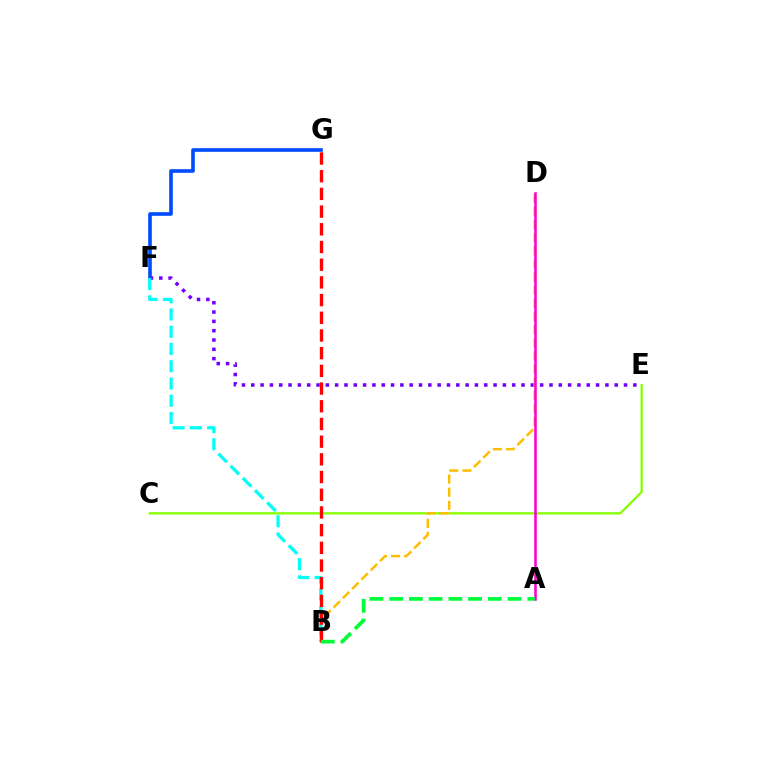{('C', 'E'): [{'color': '#84ff00', 'line_style': 'solid', 'thickness': 1.63}], ('E', 'F'): [{'color': '#7200ff', 'line_style': 'dotted', 'thickness': 2.53}], ('F', 'G'): [{'color': '#004bff', 'line_style': 'solid', 'thickness': 2.61}], ('B', 'D'): [{'color': '#ffbd00', 'line_style': 'dashed', 'thickness': 1.78}], ('B', 'F'): [{'color': '#00fff6', 'line_style': 'dashed', 'thickness': 2.34}], ('A', 'D'): [{'color': '#ff00cf', 'line_style': 'solid', 'thickness': 1.83}], ('B', 'G'): [{'color': '#ff0000', 'line_style': 'dashed', 'thickness': 2.4}], ('A', 'B'): [{'color': '#00ff39', 'line_style': 'dashed', 'thickness': 2.68}]}